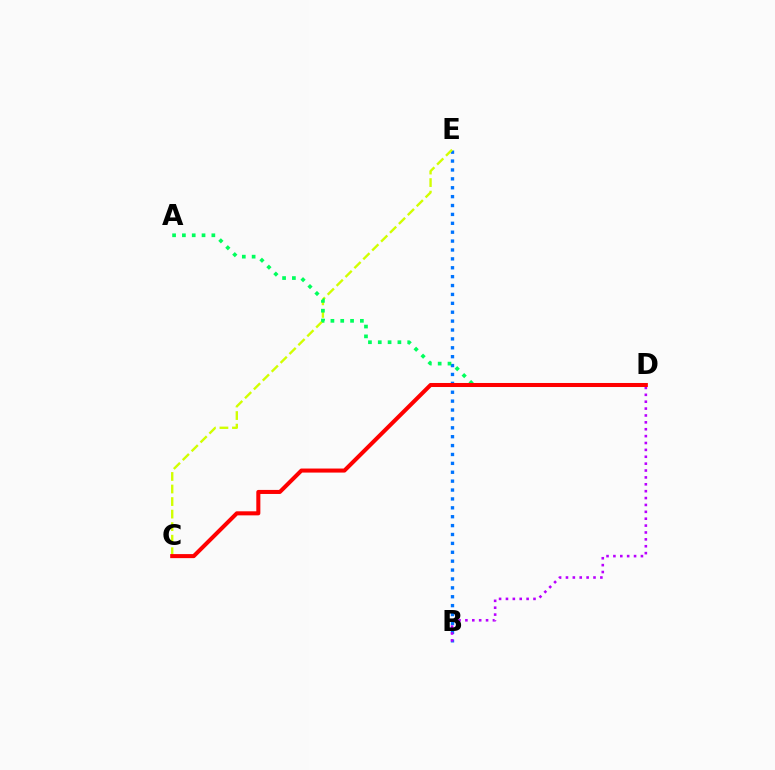{('B', 'E'): [{'color': '#0074ff', 'line_style': 'dotted', 'thickness': 2.42}], ('C', 'E'): [{'color': '#d1ff00', 'line_style': 'dashed', 'thickness': 1.7}], ('B', 'D'): [{'color': '#b900ff', 'line_style': 'dotted', 'thickness': 1.87}], ('A', 'D'): [{'color': '#00ff5c', 'line_style': 'dotted', 'thickness': 2.67}], ('C', 'D'): [{'color': '#ff0000', 'line_style': 'solid', 'thickness': 2.91}]}